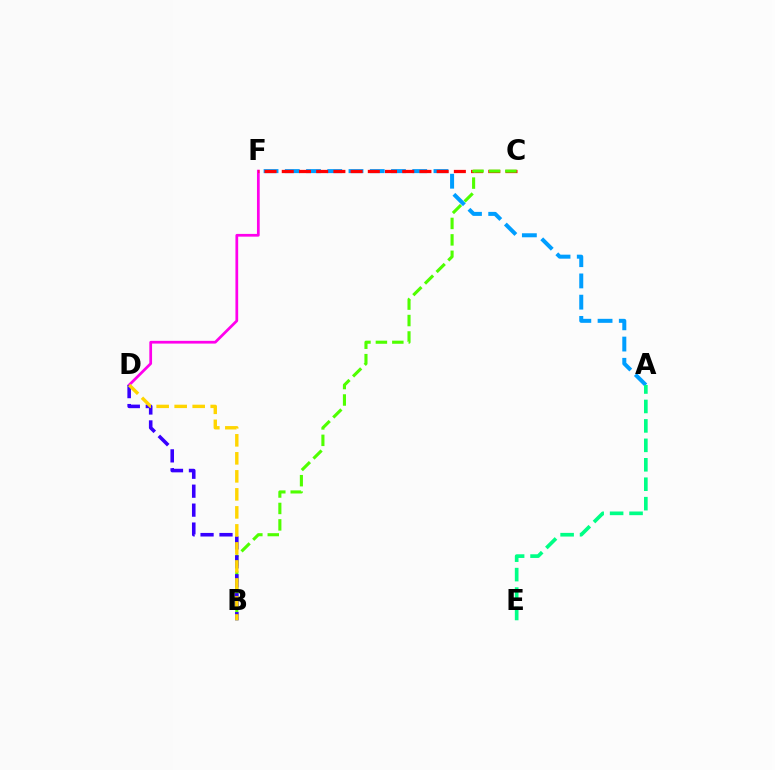{('A', 'F'): [{'color': '#009eff', 'line_style': 'dashed', 'thickness': 2.89}], ('D', 'F'): [{'color': '#ff00ed', 'line_style': 'solid', 'thickness': 1.97}], ('C', 'F'): [{'color': '#ff0000', 'line_style': 'dashed', 'thickness': 2.34}], ('B', 'C'): [{'color': '#4fff00', 'line_style': 'dashed', 'thickness': 2.23}], ('B', 'D'): [{'color': '#3700ff', 'line_style': 'dashed', 'thickness': 2.57}, {'color': '#ffd500', 'line_style': 'dashed', 'thickness': 2.45}], ('A', 'E'): [{'color': '#00ff86', 'line_style': 'dashed', 'thickness': 2.64}]}